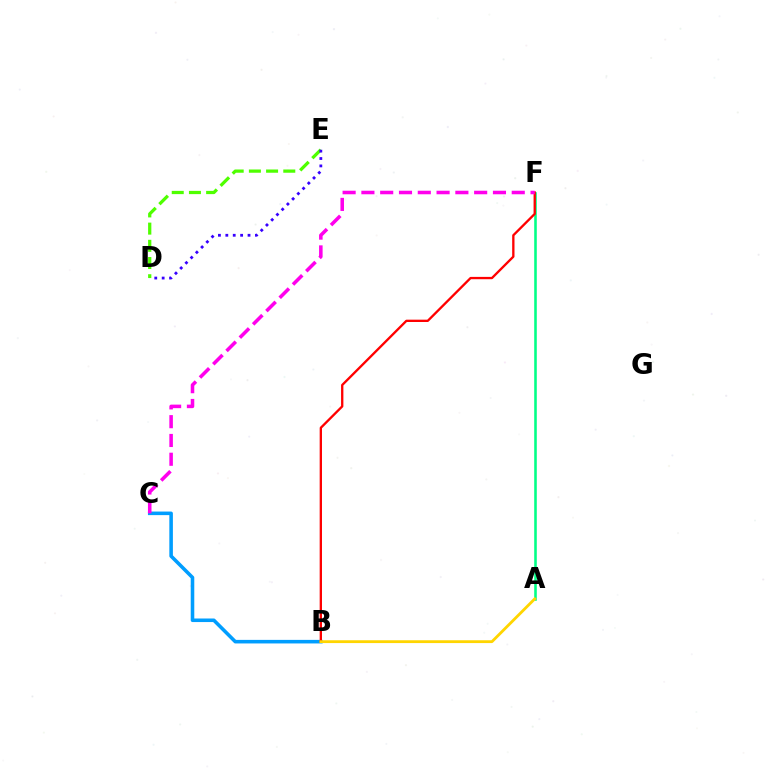{('A', 'F'): [{'color': '#00ff86', 'line_style': 'solid', 'thickness': 1.86}], ('B', 'C'): [{'color': '#009eff', 'line_style': 'solid', 'thickness': 2.57}], ('D', 'E'): [{'color': '#4fff00', 'line_style': 'dashed', 'thickness': 2.34}, {'color': '#3700ff', 'line_style': 'dotted', 'thickness': 2.01}], ('B', 'F'): [{'color': '#ff0000', 'line_style': 'solid', 'thickness': 1.67}], ('C', 'F'): [{'color': '#ff00ed', 'line_style': 'dashed', 'thickness': 2.55}], ('A', 'B'): [{'color': '#ffd500', 'line_style': 'solid', 'thickness': 2.03}]}